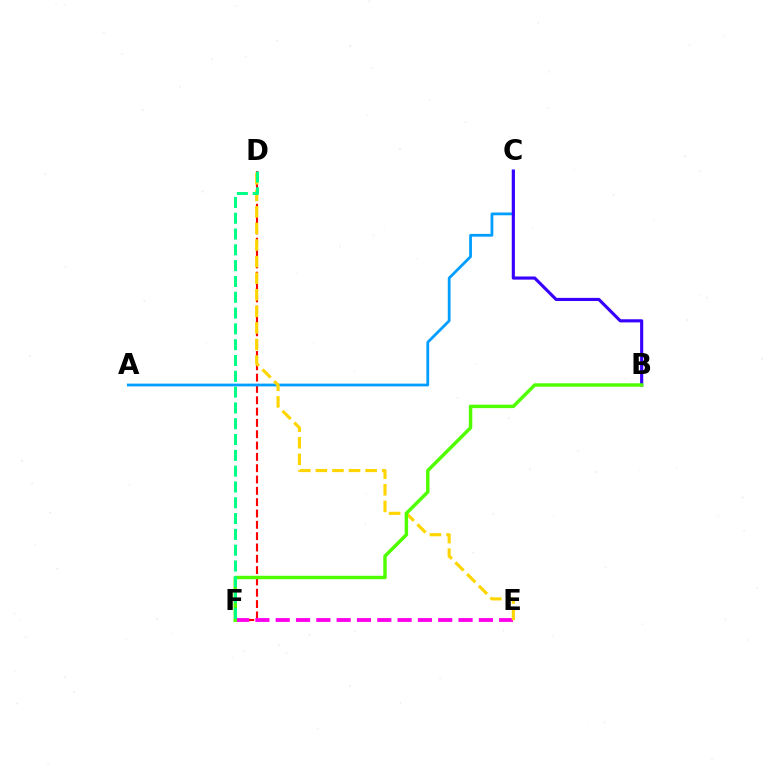{('D', 'F'): [{'color': '#ff0000', 'line_style': 'dashed', 'thickness': 1.54}, {'color': '#00ff86', 'line_style': 'dashed', 'thickness': 2.15}], ('A', 'C'): [{'color': '#009eff', 'line_style': 'solid', 'thickness': 2.0}], ('B', 'C'): [{'color': '#3700ff', 'line_style': 'solid', 'thickness': 2.25}], ('E', 'F'): [{'color': '#ff00ed', 'line_style': 'dashed', 'thickness': 2.76}], ('D', 'E'): [{'color': '#ffd500', 'line_style': 'dashed', 'thickness': 2.25}], ('B', 'F'): [{'color': '#4fff00', 'line_style': 'solid', 'thickness': 2.48}]}